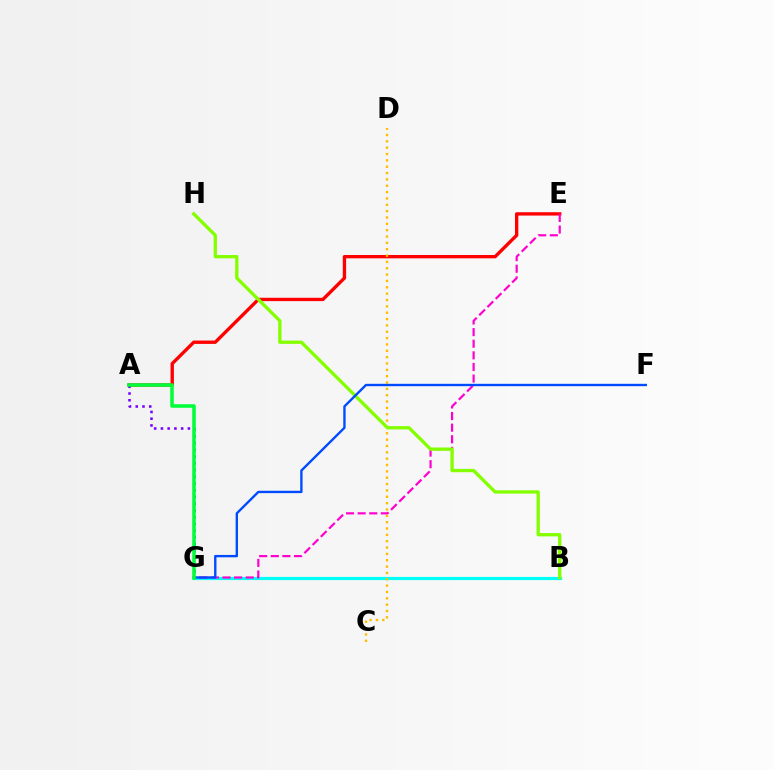{('B', 'G'): [{'color': '#00fff6', 'line_style': 'solid', 'thickness': 2.29}], ('A', 'E'): [{'color': '#ff0000', 'line_style': 'solid', 'thickness': 2.41}], ('C', 'D'): [{'color': '#ffbd00', 'line_style': 'dotted', 'thickness': 1.72}], ('E', 'G'): [{'color': '#ff00cf', 'line_style': 'dashed', 'thickness': 1.58}], ('A', 'G'): [{'color': '#7200ff', 'line_style': 'dotted', 'thickness': 1.83}, {'color': '#00ff39', 'line_style': 'solid', 'thickness': 2.56}], ('B', 'H'): [{'color': '#84ff00', 'line_style': 'solid', 'thickness': 2.39}], ('F', 'G'): [{'color': '#004bff', 'line_style': 'solid', 'thickness': 1.7}]}